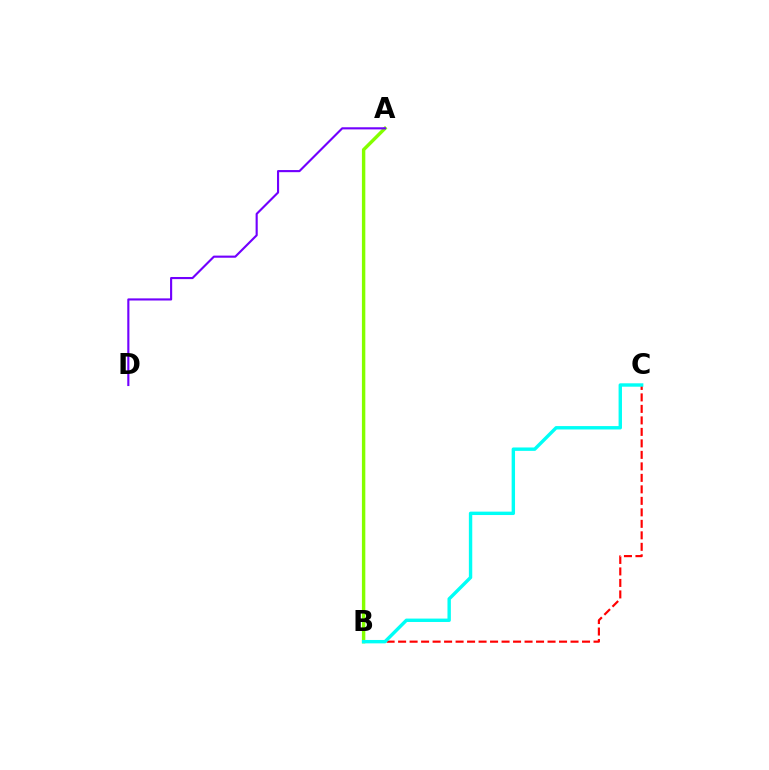{('B', 'C'): [{'color': '#ff0000', 'line_style': 'dashed', 'thickness': 1.56}, {'color': '#00fff6', 'line_style': 'solid', 'thickness': 2.45}], ('A', 'B'): [{'color': '#84ff00', 'line_style': 'solid', 'thickness': 2.46}], ('A', 'D'): [{'color': '#7200ff', 'line_style': 'solid', 'thickness': 1.53}]}